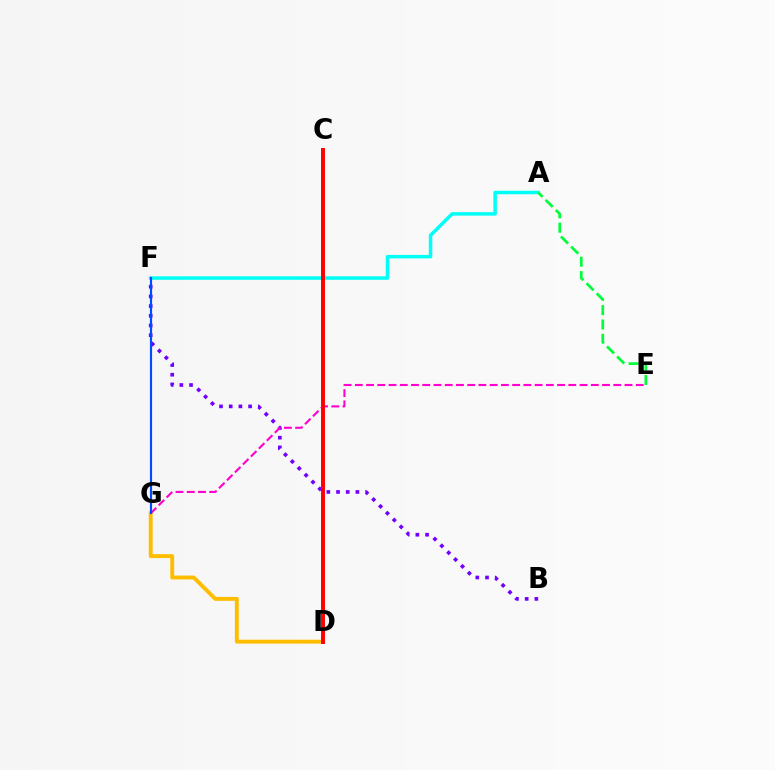{('D', 'G'): [{'color': '#ffbd00', 'line_style': 'solid', 'thickness': 2.81}], ('B', 'F'): [{'color': '#7200ff', 'line_style': 'dotted', 'thickness': 2.63}], ('E', 'G'): [{'color': '#ff00cf', 'line_style': 'dashed', 'thickness': 1.53}], ('C', 'D'): [{'color': '#84ff00', 'line_style': 'dashed', 'thickness': 1.61}, {'color': '#ff0000', 'line_style': 'solid', 'thickness': 2.84}], ('A', 'F'): [{'color': '#00fff6', 'line_style': 'solid', 'thickness': 2.51}], ('F', 'G'): [{'color': '#004bff', 'line_style': 'solid', 'thickness': 1.56}], ('A', 'E'): [{'color': '#00ff39', 'line_style': 'dashed', 'thickness': 1.95}]}